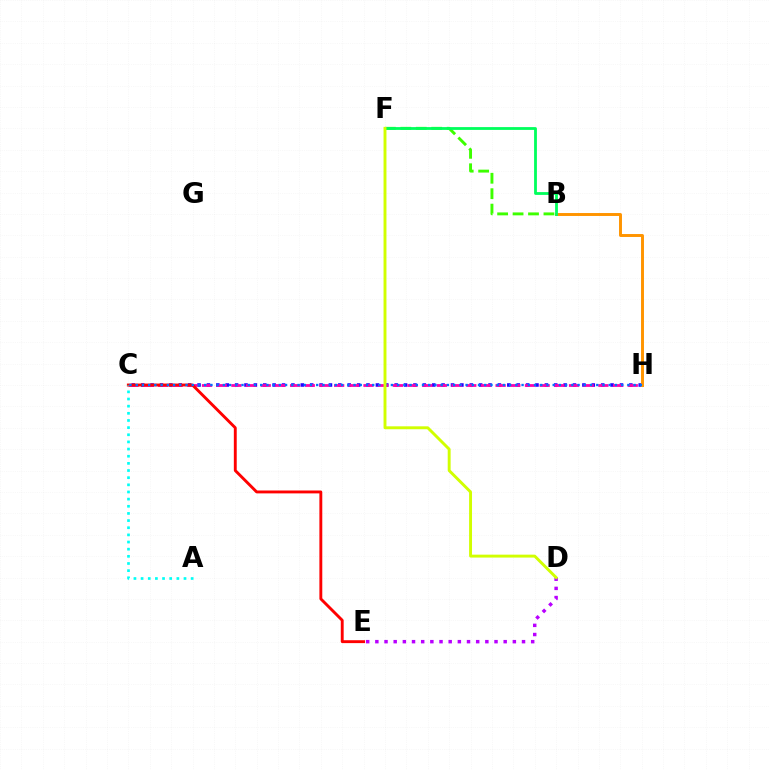{('B', 'F'): [{'color': '#3dff00', 'line_style': 'dashed', 'thickness': 2.1}, {'color': '#00ff5c', 'line_style': 'solid', 'thickness': 2.02}], ('D', 'E'): [{'color': '#b900ff', 'line_style': 'dotted', 'thickness': 2.49}], ('C', 'H'): [{'color': '#2500ff', 'line_style': 'dotted', 'thickness': 2.55}, {'color': '#ff00ac', 'line_style': 'dashed', 'thickness': 1.99}, {'color': '#0074ff', 'line_style': 'dotted', 'thickness': 1.69}], ('B', 'H'): [{'color': '#ff9400', 'line_style': 'solid', 'thickness': 2.11}], ('C', 'E'): [{'color': '#ff0000', 'line_style': 'solid', 'thickness': 2.08}], ('A', 'C'): [{'color': '#00fff6', 'line_style': 'dotted', 'thickness': 1.94}], ('D', 'F'): [{'color': '#d1ff00', 'line_style': 'solid', 'thickness': 2.1}]}